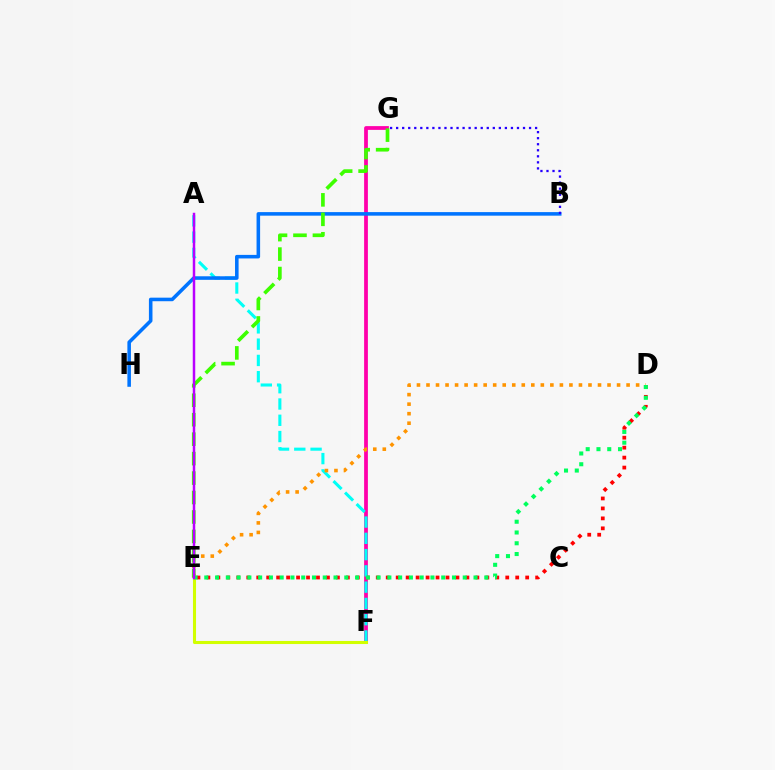{('F', 'G'): [{'color': '#ff00ac', 'line_style': 'solid', 'thickness': 2.71}], ('D', 'E'): [{'color': '#ff0000', 'line_style': 'dotted', 'thickness': 2.71}, {'color': '#ff9400', 'line_style': 'dotted', 'thickness': 2.59}, {'color': '#00ff5c', 'line_style': 'dotted', 'thickness': 2.93}], ('A', 'F'): [{'color': '#00fff6', 'line_style': 'dashed', 'thickness': 2.21}], ('B', 'H'): [{'color': '#0074ff', 'line_style': 'solid', 'thickness': 2.56}], ('E', 'F'): [{'color': '#d1ff00', 'line_style': 'solid', 'thickness': 2.21}], ('E', 'G'): [{'color': '#3dff00', 'line_style': 'dashed', 'thickness': 2.64}], ('B', 'G'): [{'color': '#2500ff', 'line_style': 'dotted', 'thickness': 1.64}], ('A', 'E'): [{'color': '#b900ff', 'line_style': 'solid', 'thickness': 1.78}]}